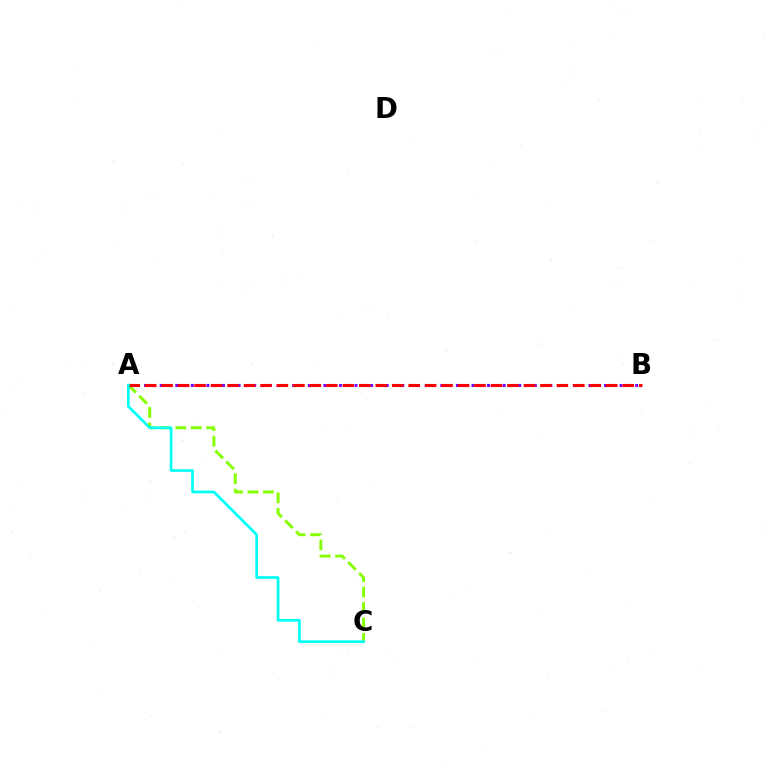{('A', 'B'): [{'color': '#7200ff', 'line_style': 'dotted', 'thickness': 2.12}, {'color': '#ff0000', 'line_style': 'dashed', 'thickness': 2.24}], ('A', 'C'): [{'color': '#84ff00', 'line_style': 'dashed', 'thickness': 2.1}, {'color': '#00fff6', 'line_style': 'solid', 'thickness': 1.95}]}